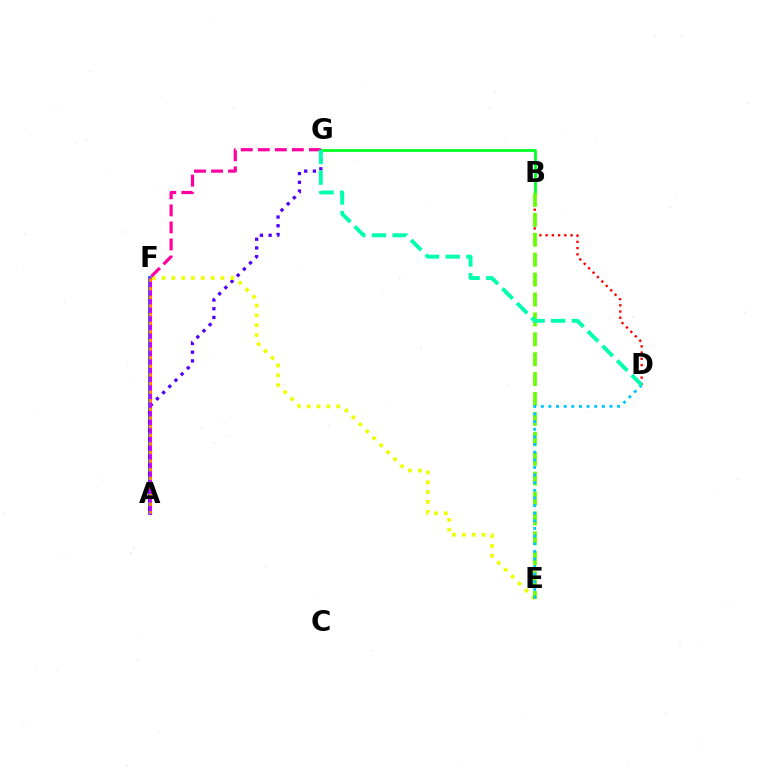{('A', 'F'): [{'color': '#003fff', 'line_style': 'solid', 'thickness': 2.62}, {'color': '#d600ff', 'line_style': 'solid', 'thickness': 2.06}, {'color': '#ff8800', 'line_style': 'dotted', 'thickness': 2.34}], ('A', 'G'): [{'color': '#4f00ff', 'line_style': 'dotted', 'thickness': 2.37}], ('B', 'G'): [{'color': '#00ff27', 'line_style': 'solid', 'thickness': 1.99}], ('B', 'D'): [{'color': '#ff0000', 'line_style': 'dotted', 'thickness': 1.7}], ('E', 'F'): [{'color': '#eeff00', 'line_style': 'dotted', 'thickness': 2.67}], ('B', 'E'): [{'color': '#66ff00', 'line_style': 'dashed', 'thickness': 2.7}], ('F', 'G'): [{'color': '#ff00a0', 'line_style': 'dashed', 'thickness': 2.31}], ('D', 'E'): [{'color': '#00c7ff', 'line_style': 'dotted', 'thickness': 2.07}], ('D', 'G'): [{'color': '#00ffaf', 'line_style': 'dashed', 'thickness': 2.81}]}